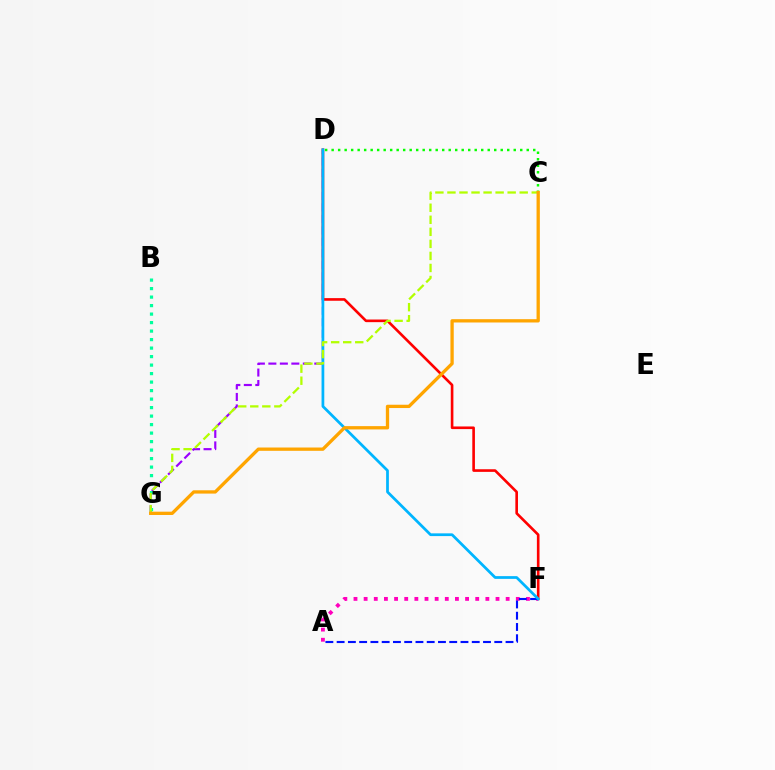{('D', 'F'): [{'color': '#ff0000', 'line_style': 'solid', 'thickness': 1.89}, {'color': '#00b5ff', 'line_style': 'solid', 'thickness': 1.98}], ('D', 'G'): [{'color': '#9b00ff', 'line_style': 'dashed', 'thickness': 1.56}], ('A', 'F'): [{'color': '#ff00bd', 'line_style': 'dotted', 'thickness': 2.76}, {'color': '#0010ff', 'line_style': 'dashed', 'thickness': 1.53}], ('C', 'D'): [{'color': '#08ff00', 'line_style': 'dotted', 'thickness': 1.77}], ('B', 'G'): [{'color': '#00ff9d', 'line_style': 'dotted', 'thickness': 2.31}], ('C', 'G'): [{'color': '#b3ff00', 'line_style': 'dashed', 'thickness': 1.64}, {'color': '#ffa500', 'line_style': 'solid', 'thickness': 2.38}]}